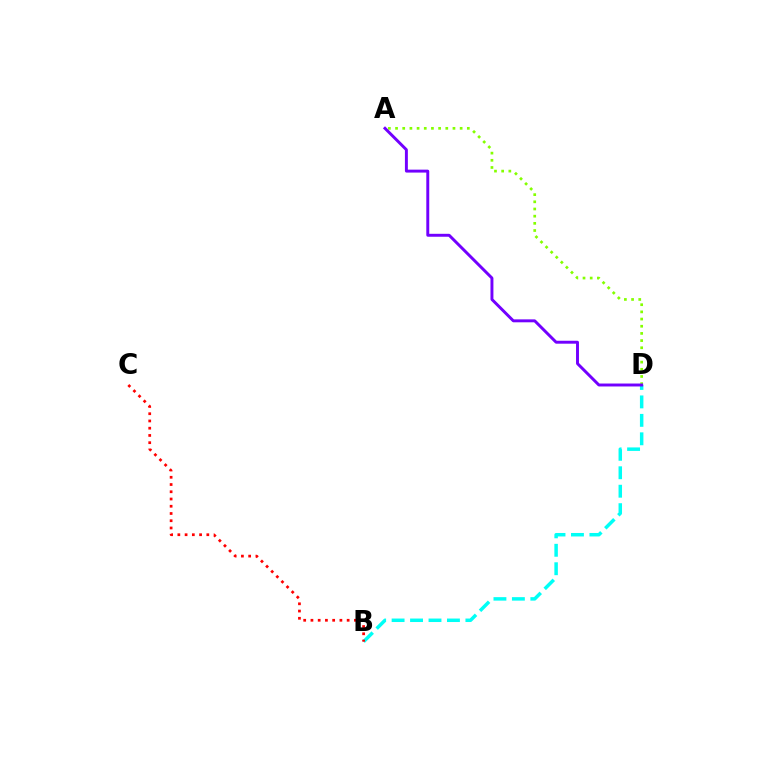{('A', 'D'): [{'color': '#84ff00', 'line_style': 'dotted', 'thickness': 1.95}, {'color': '#7200ff', 'line_style': 'solid', 'thickness': 2.11}], ('B', 'D'): [{'color': '#00fff6', 'line_style': 'dashed', 'thickness': 2.51}], ('B', 'C'): [{'color': '#ff0000', 'line_style': 'dotted', 'thickness': 1.97}]}